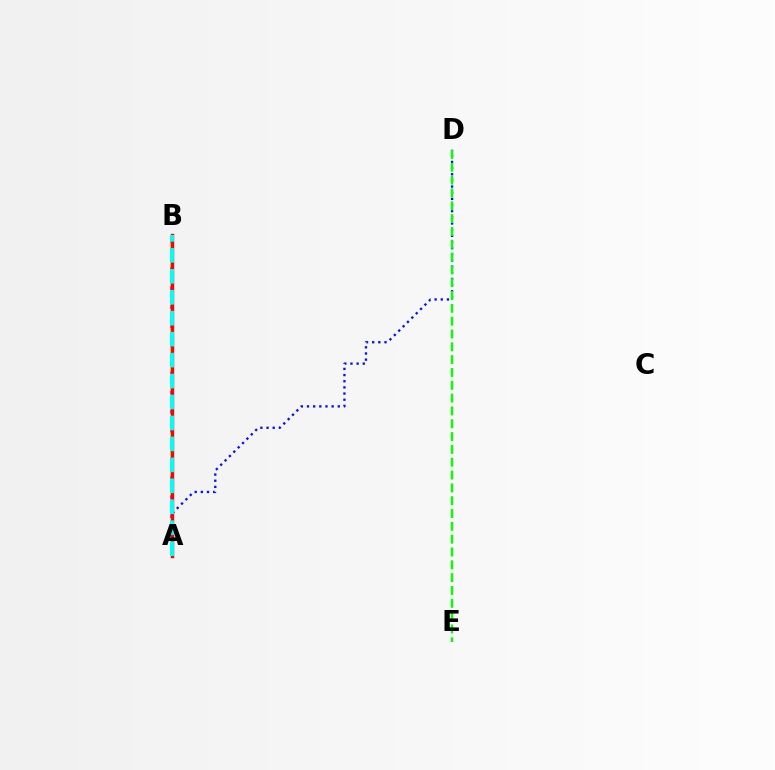{('A', 'D'): [{'color': '#0010ff', 'line_style': 'dotted', 'thickness': 1.67}], ('A', 'B'): [{'color': '#fcf500', 'line_style': 'dashed', 'thickness': 2.81}, {'color': '#ee00ff', 'line_style': 'dotted', 'thickness': 2.58}, {'color': '#ff0000', 'line_style': 'solid', 'thickness': 2.46}, {'color': '#00fff6', 'line_style': 'dashed', 'thickness': 2.85}], ('D', 'E'): [{'color': '#08ff00', 'line_style': 'dashed', 'thickness': 1.74}]}